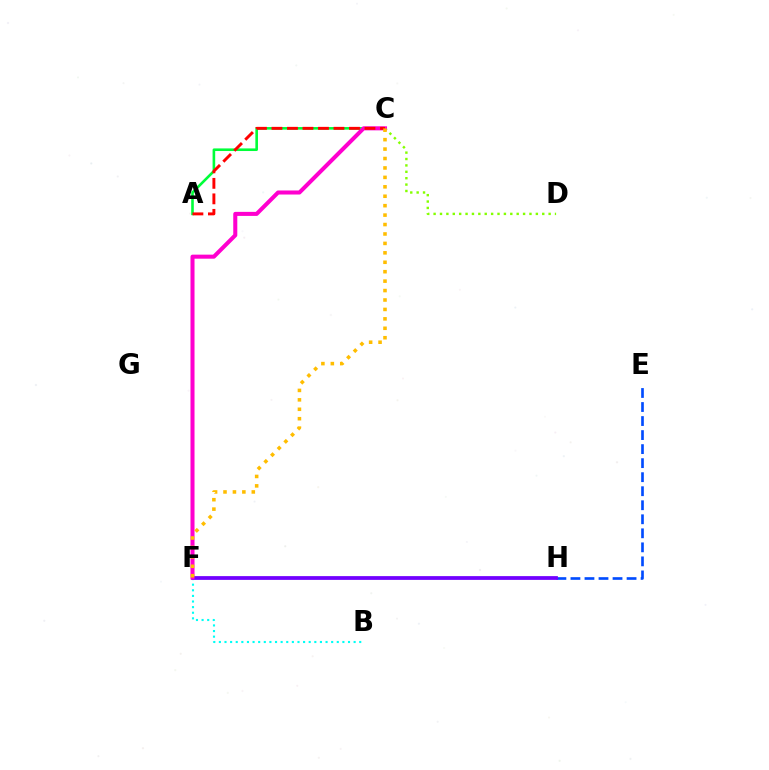{('B', 'F'): [{'color': '#00fff6', 'line_style': 'dotted', 'thickness': 1.53}], ('A', 'C'): [{'color': '#00ff39', 'line_style': 'solid', 'thickness': 1.88}, {'color': '#ff0000', 'line_style': 'dashed', 'thickness': 2.11}], ('E', 'H'): [{'color': '#004bff', 'line_style': 'dashed', 'thickness': 1.91}], ('F', 'H'): [{'color': '#7200ff', 'line_style': 'solid', 'thickness': 2.71}], ('C', 'D'): [{'color': '#84ff00', 'line_style': 'dotted', 'thickness': 1.74}], ('C', 'F'): [{'color': '#ff00cf', 'line_style': 'solid', 'thickness': 2.91}, {'color': '#ffbd00', 'line_style': 'dotted', 'thickness': 2.56}]}